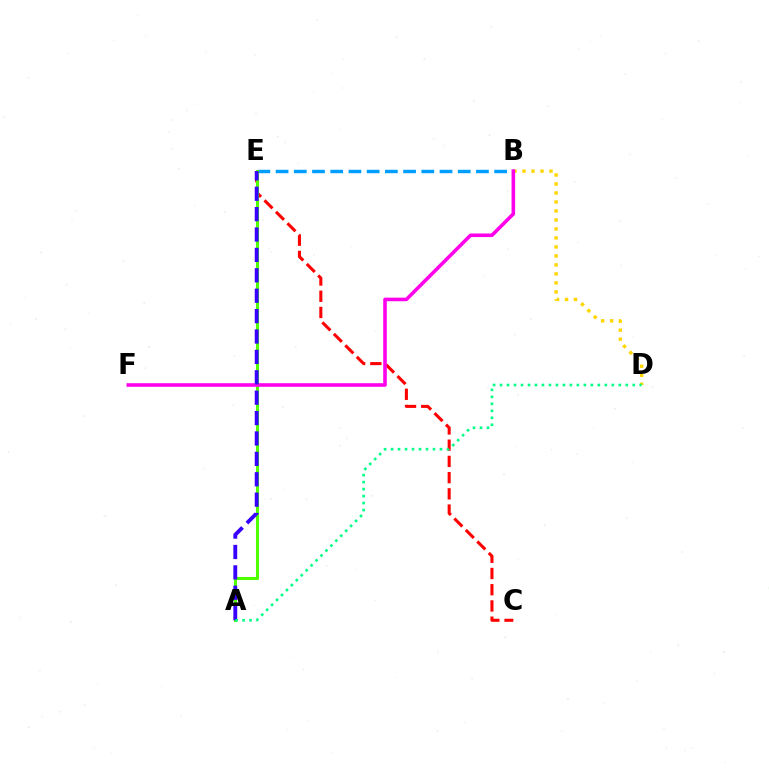{('B', 'D'): [{'color': '#ffd500', 'line_style': 'dotted', 'thickness': 2.44}], ('B', 'E'): [{'color': '#009eff', 'line_style': 'dashed', 'thickness': 2.47}], ('C', 'E'): [{'color': '#ff0000', 'line_style': 'dashed', 'thickness': 2.2}], ('A', 'E'): [{'color': '#4fff00', 'line_style': 'solid', 'thickness': 2.19}, {'color': '#3700ff', 'line_style': 'dashed', 'thickness': 2.77}], ('B', 'F'): [{'color': '#ff00ed', 'line_style': 'solid', 'thickness': 2.58}], ('A', 'D'): [{'color': '#00ff86', 'line_style': 'dotted', 'thickness': 1.9}]}